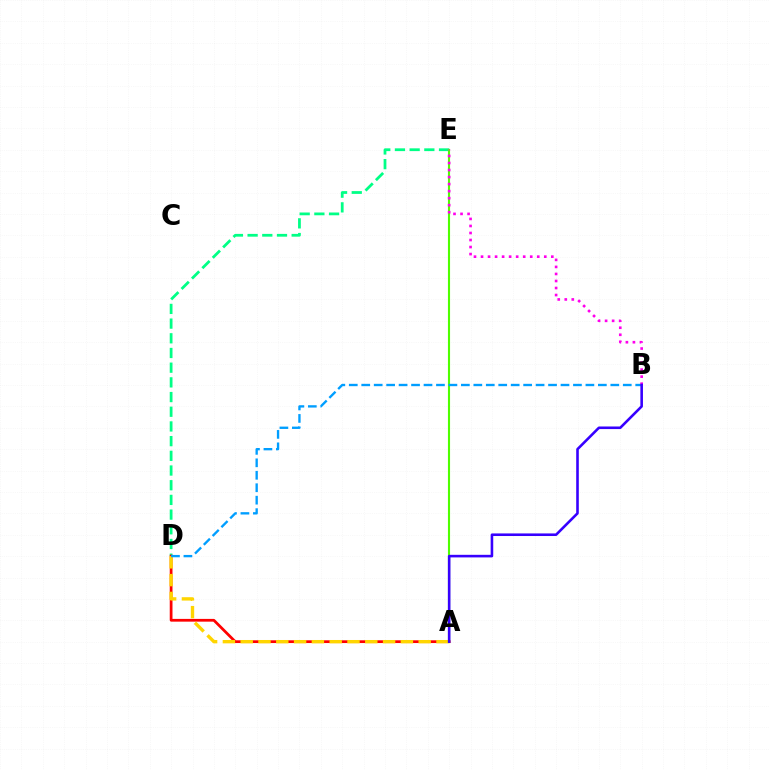{('D', 'E'): [{'color': '#00ff86', 'line_style': 'dashed', 'thickness': 2.0}], ('A', 'D'): [{'color': '#ff0000', 'line_style': 'solid', 'thickness': 1.98}, {'color': '#ffd500', 'line_style': 'dashed', 'thickness': 2.42}], ('A', 'E'): [{'color': '#4fff00', 'line_style': 'solid', 'thickness': 1.53}], ('B', 'D'): [{'color': '#009eff', 'line_style': 'dashed', 'thickness': 1.69}], ('B', 'E'): [{'color': '#ff00ed', 'line_style': 'dotted', 'thickness': 1.91}], ('A', 'B'): [{'color': '#3700ff', 'line_style': 'solid', 'thickness': 1.86}]}